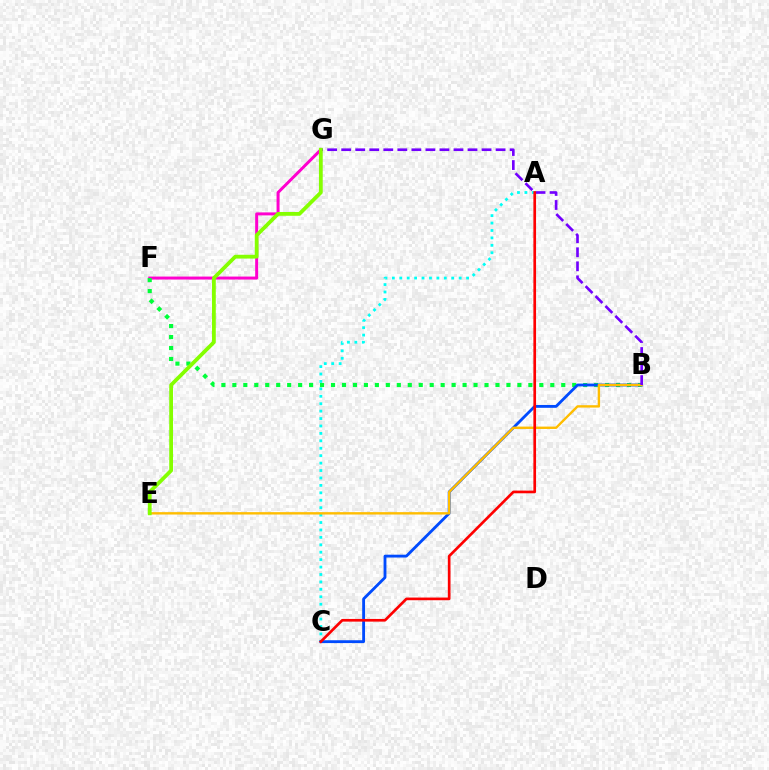{('A', 'C'): [{'color': '#00fff6', 'line_style': 'dotted', 'thickness': 2.02}, {'color': '#ff0000', 'line_style': 'solid', 'thickness': 1.93}], ('F', 'G'): [{'color': '#ff00cf', 'line_style': 'solid', 'thickness': 2.15}], ('B', 'F'): [{'color': '#00ff39', 'line_style': 'dotted', 'thickness': 2.98}], ('B', 'C'): [{'color': '#004bff', 'line_style': 'solid', 'thickness': 2.04}], ('B', 'E'): [{'color': '#ffbd00', 'line_style': 'solid', 'thickness': 1.72}], ('B', 'G'): [{'color': '#7200ff', 'line_style': 'dashed', 'thickness': 1.91}], ('E', 'G'): [{'color': '#84ff00', 'line_style': 'solid', 'thickness': 2.72}]}